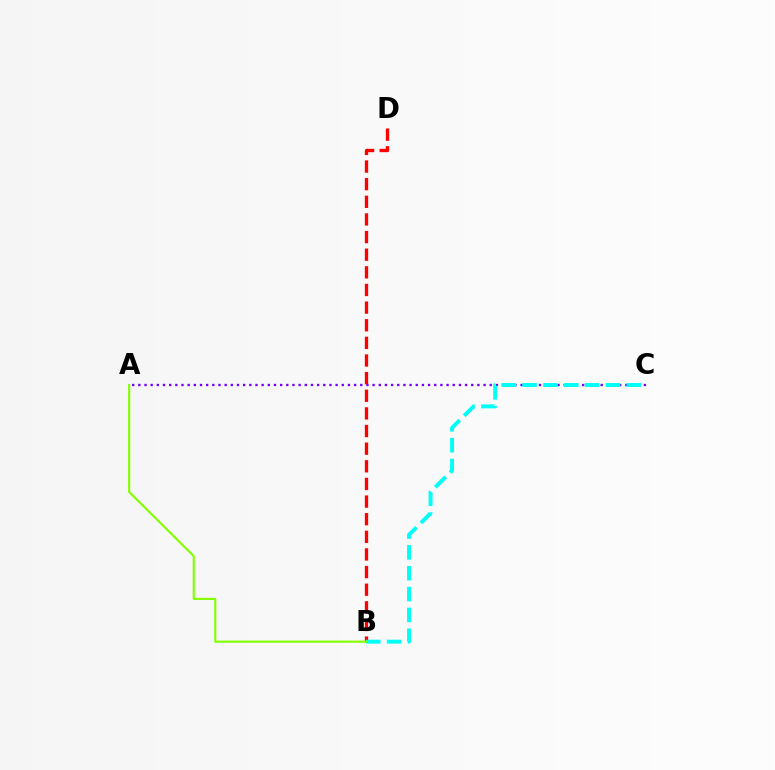{('A', 'C'): [{'color': '#7200ff', 'line_style': 'dotted', 'thickness': 1.67}], ('B', 'D'): [{'color': '#ff0000', 'line_style': 'dashed', 'thickness': 2.4}], ('B', 'C'): [{'color': '#00fff6', 'line_style': 'dashed', 'thickness': 2.83}], ('A', 'B'): [{'color': '#84ff00', 'line_style': 'solid', 'thickness': 1.54}]}